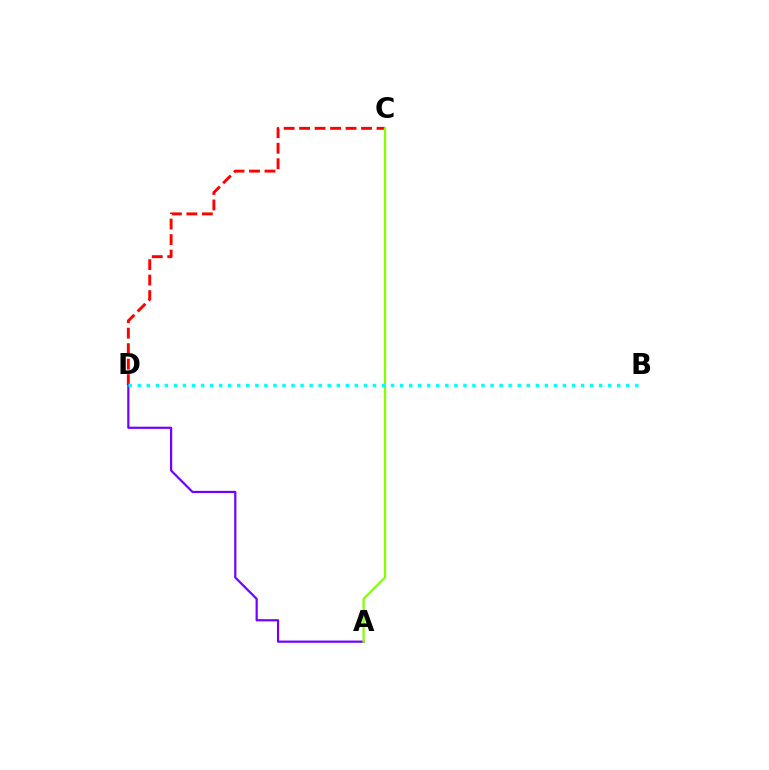{('C', 'D'): [{'color': '#ff0000', 'line_style': 'dashed', 'thickness': 2.1}], ('A', 'D'): [{'color': '#7200ff', 'line_style': 'solid', 'thickness': 1.59}], ('A', 'C'): [{'color': '#84ff00', 'line_style': 'solid', 'thickness': 1.63}], ('B', 'D'): [{'color': '#00fff6', 'line_style': 'dotted', 'thickness': 2.46}]}